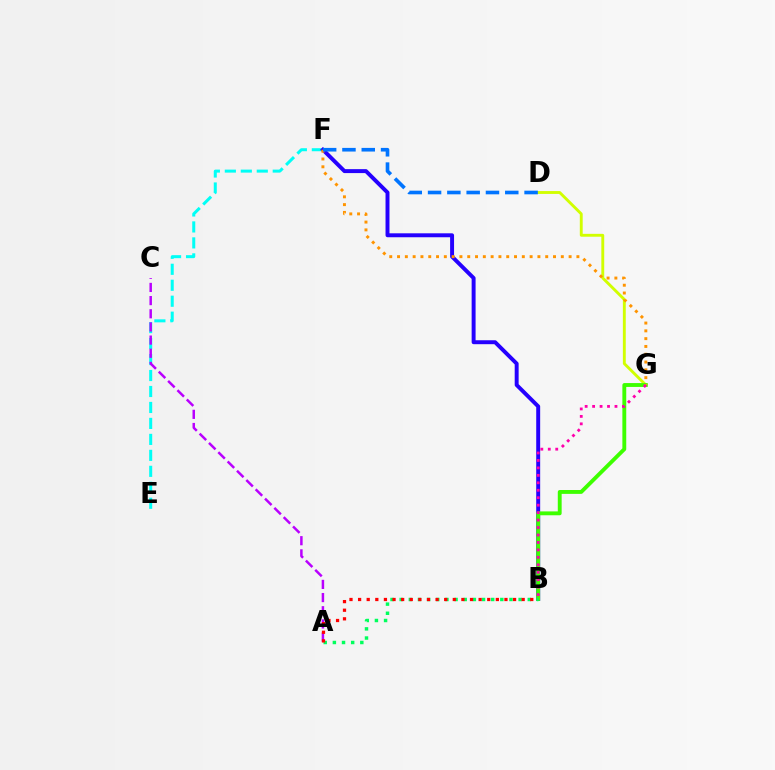{('E', 'F'): [{'color': '#00fff6', 'line_style': 'dashed', 'thickness': 2.17}], ('D', 'G'): [{'color': '#d1ff00', 'line_style': 'solid', 'thickness': 2.07}], ('B', 'F'): [{'color': '#2500ff', 'line_style': 'solid', 'thickness': 2.84}], ('B', 'G'): [{'color': '#3dff00', 'line_style': 'solid', 'thickness': 2.78}, {'color': '#ff00ac', 'line_style': 'dotted', 'thickness': 2.03}], ('F', 'G'): [{'color': '#ff9400', 'line_style': 'dotted', 'thickness': 2.12}], ('A', 'B'): [{'color': '#00ff5c', 'line_style': 'dotted', 'thickness': 2.49}, {'color': '#ff0000', 'line_style': 'dotted', 'thickness': 2.34}], ('A', 'C'): [{'color': '#b900ff', 'line_style': 'dashed', 'thickness': 1.79}], ('D', 'F'): [{'color': '#0074ff', 'line_style': 'dashed', 'thickness': 2.62}]}